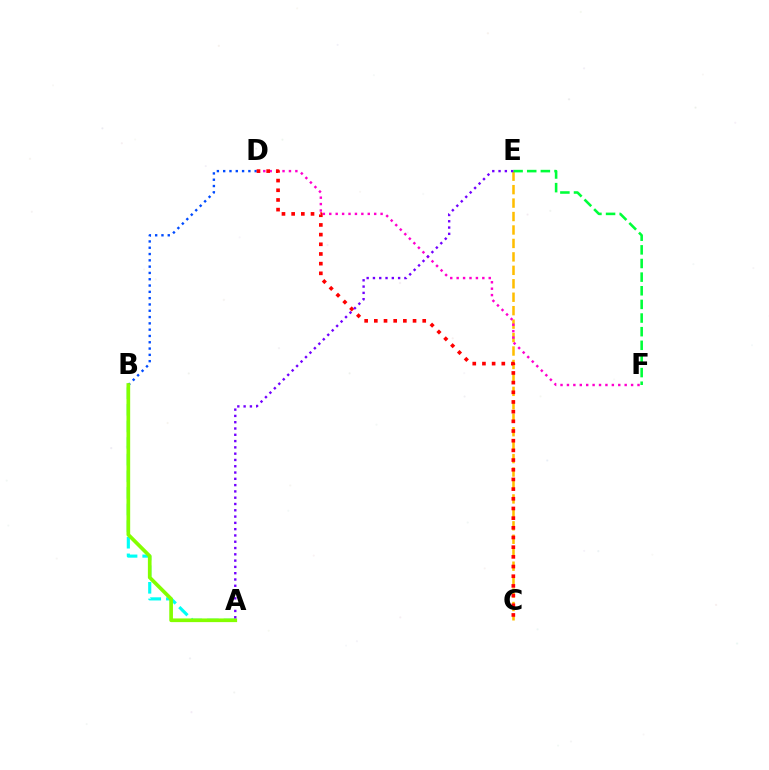{('C', 'E'): [{'color': '#ffbd00', 'line_style': 'dashed', 'thickness': 1.83}], ('D', 'F'): [{'color': '#ff00cf', 'line_style': 'dotted', 'thickness': 1.74}], ('A', 'B'): [{'color': '#00fff6', 'line_style': 'dashed', 'thickness': 2.26}, {'color': '#84ff00', 'line_style': 'solid', 'thickness': 2.65}], ('B', 'D'): [{'color': '#004bff', 'line_style': 'dotted', 'thickness': 1.71}], ('C', 'D'): [{'color': '#ff0000', 'line_style': 'dotted', 'thickness': 2.63}], ('E', 'F'): [{'color': '#00ff39', 'line_style': 'dashed', 'thickness': 1.85}], ('A', 'E'): [{'color': '#7200ff', 'line_style': 'dotted', 'thickness': 1.71}]}